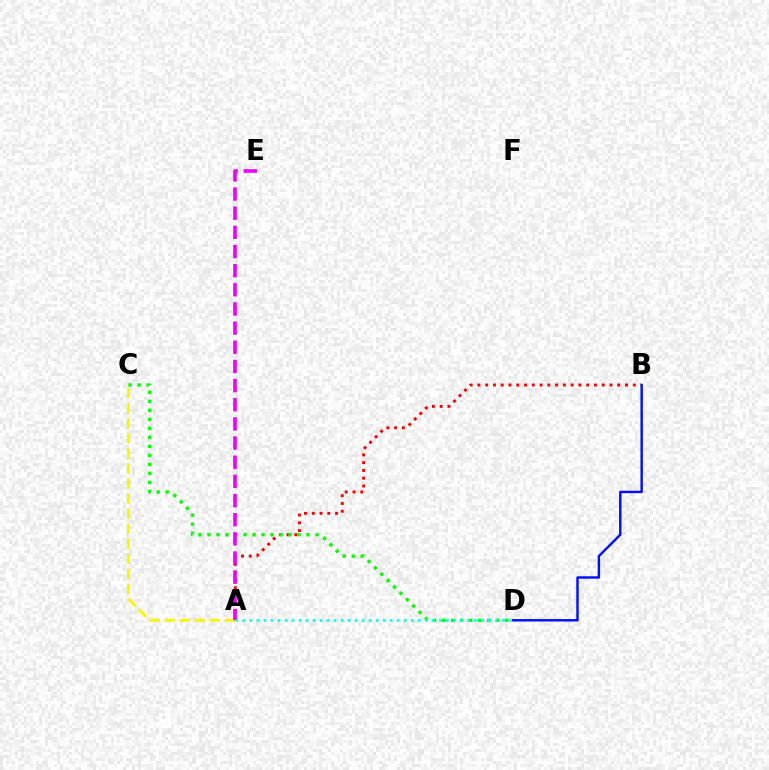{('A', 'C'): [{'color': '#fcf500', 'line_style': 'dashed', 'thickness': 2.05}], ('A', 'B'): [{'color': '#ff0000', 'line_style': 'dotted', 'thickness': 2.11}], ('B', 'D'): [{'color': '#0010ff', 'line_style': 'solid', 'thickness': 1.75}], ('C', 'D'): [{'color': '#08ff00', 'line_style': 'dotted', 'thickness': 2.45}], ('A', 'E'): [{'color': '#ee00ff', 'line_style': 'dashed', 'thickness': 2.6}], ('A', 'D'): [{'color': '#00fff6', 'line_style': 'dotted', 'thickness': 1.91}]}